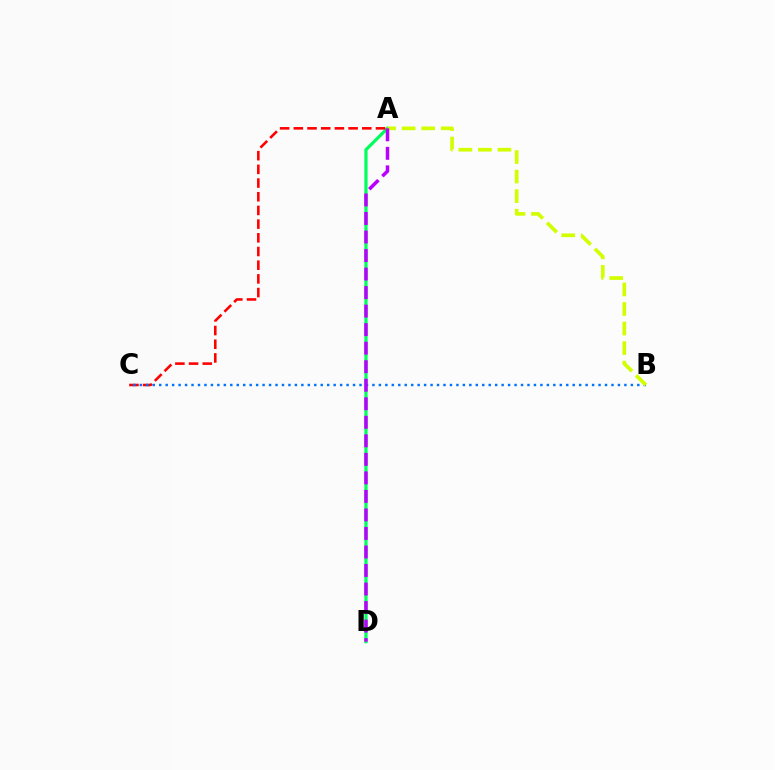{('A', 'D'): [{'color': '#00ff5c', 'line_style': 'solid', 'thickness': 2.31}, {'color': '#b900ff', 'line_style': 'dashed', 'thickness': 2.52}], ('A', 'C'): [{'color': '#ff0000', 'line_style': 'dashed', 'thickness': 1.86}], ('B', 'C'): [{'color': '#0074ff', 'line_style': 'dotted', 'thickness': 1.76}], ('A', 'B'): [{'color': '#d1ff00', 'line_style': 'dashed', 'thickness': 2.65}]}